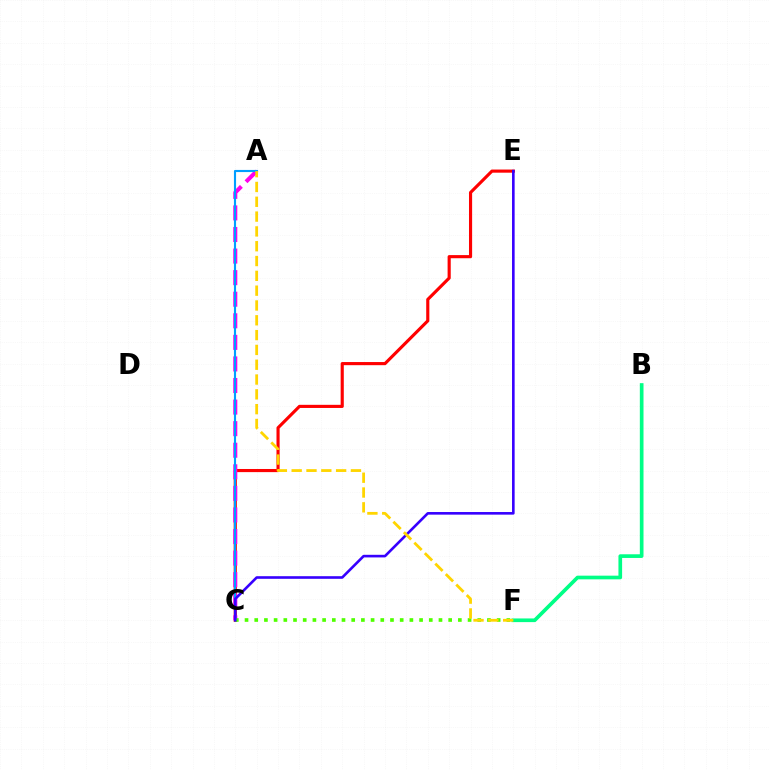{('C', 'E'): [{'color': '#ff0000', 'line_style': 'solid', 'thickness': 2.26}, {'color': '#3700ff', 'line_style': 'solid', 'thickness': 1.89}], ('A', 'C'): [{'color': '#ff00ed', 'line_style': 'dashed', 'thickness': 2.93}, {'color': '#009eff', 'line_style': 'solid', 'thickness': 1.54}], ('C', 'F'): [{'color': '#4fff00', 'line_style': 'dotted', 'thickness': 2.63}], ('B', 'F'): [{'color': '#00ff86', 'line_style': 'solid', 'thickness': 2.65}], ('A', 'F'): [{'color': '#ffd500', 'line_style': 'dashed', 'thickness': 2.01}]}